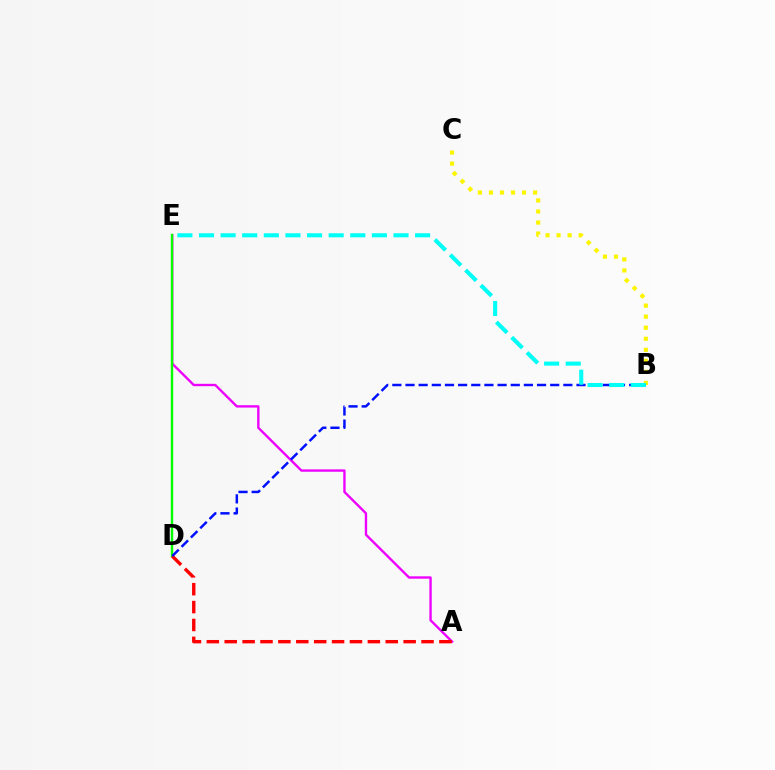{('A', 'E'): [{'color': '#ee00ff', 'line_style': 'solid', 'thickness': 1.7}], ('D', 'E'): [{'color': '#08ff00', 'line_style': 'solid', 'thickness': 1.75}], ('B', 'C'): [{'color': '#fcf500', 'line_style': 'dotted', 'thickness': 3.0}], ('A', 'D'): [{'color': '#ff0000', 'line_style': 'dashed', 'thickness': 2.43}], ('B', 'D'): [{'color': '#0010ff', 'line_style': 'dashed', 'thickness': 1.79}], ('B', 'E'): [{'color': '#00fff6', 'line_style': 'dashed', 'thickness': 2.94}]}